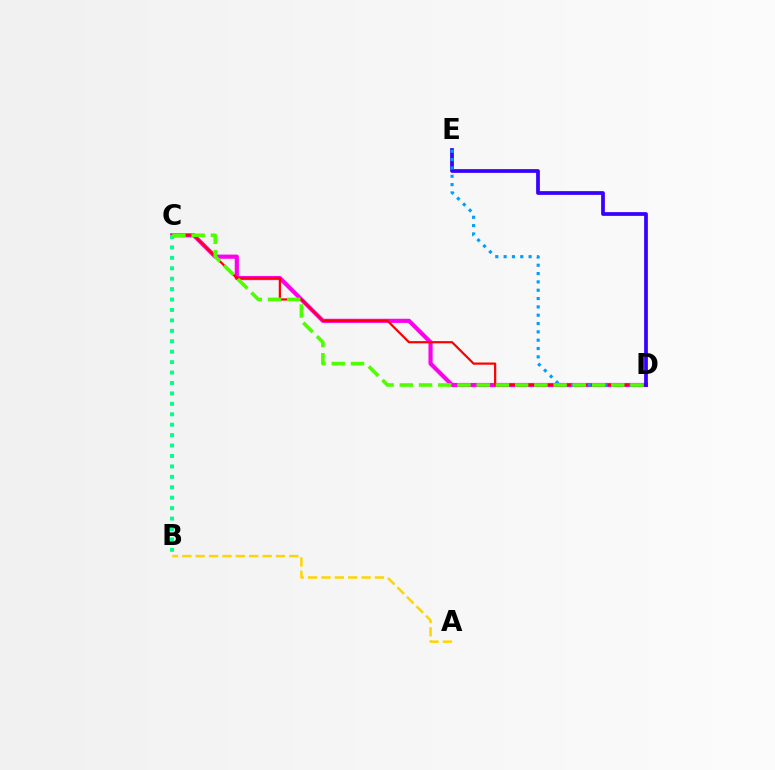{('C', 'D'): [{'color': '#ff00ed', 'line_style': 'solid', 'thickness': 2.99}, {'color': '#ff0000', 'line_style': 'solid', 'thickness': 1.6}, {'color': '#4fff00', 'line_style': 'dashed', 'thickness': 2.61}], ('A', 'B'): [{'color': '#ffd500', 'line_style': 'dashed', 'thickness': 1.82}], ('D', 'E'): [{'color': '#3700ff', 'line_style': 'solid', 'thickness': 2.69}, {'color': '#009eff', 'line_style': 'dotted', 'thickness': 2.26}], ('B', 'C'): [{'color': '#00ff86', 'line_style': 'dotted', 'thickness': 2.83}]}